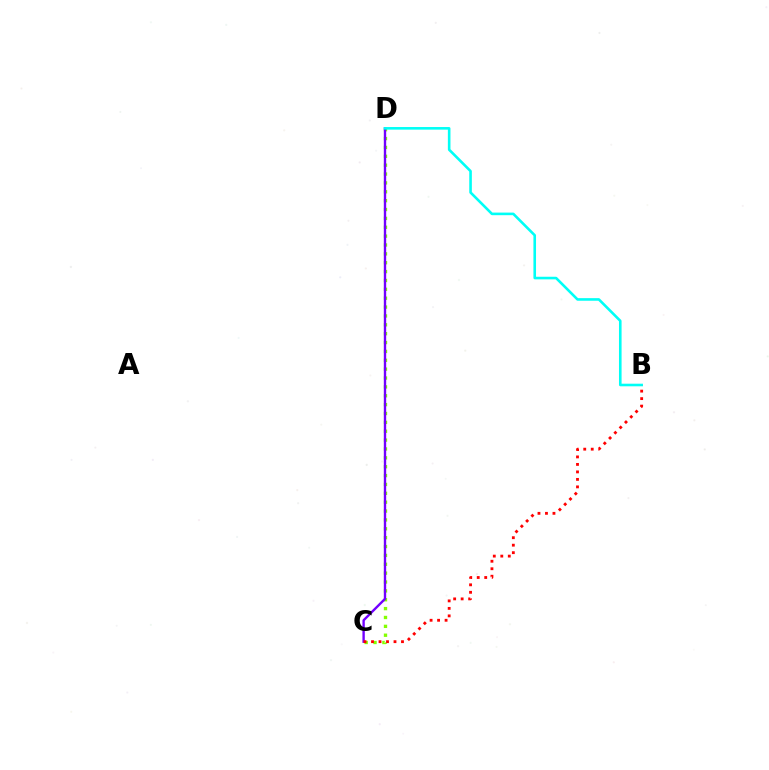{('C', 'D'): [{'color': '#84ff00', 'line_style': 'dotted', 'thickness': 2.41}, {'color': '#7200ff', 'line_style': 'solid', 'thickness': 1.71}], ('B', 'D'): [{'color': '#00fff6', 'line_style': 'solid', 'thickness': 1.87}], ('B', 'C'): [{'color': '#ff0000', 'line_style': 'dotted', 'thickness': 2.04}]}